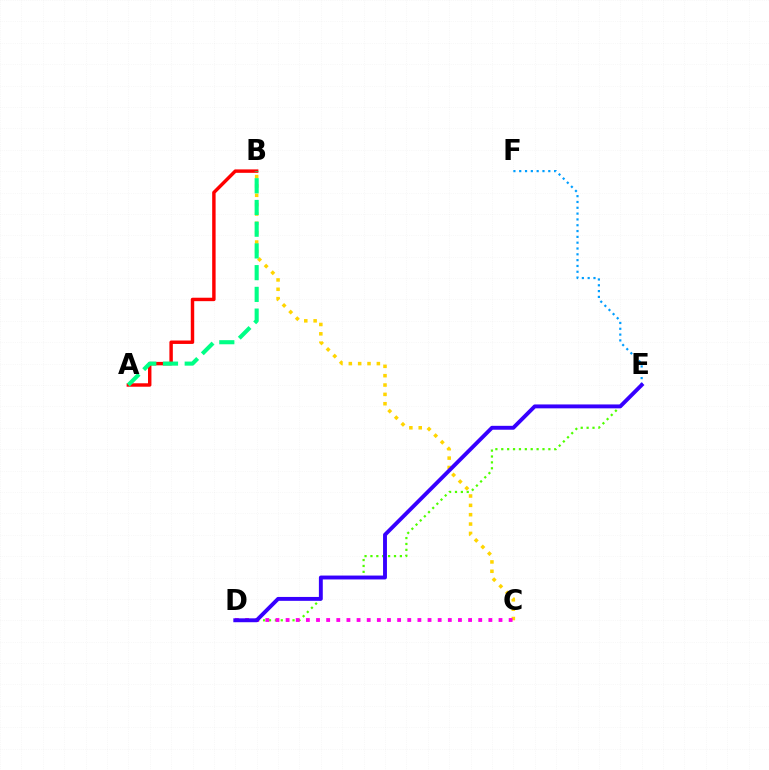{('E', 'F'): [{'color': '#009eff', 'line_style': 'dotted', 'thickness': 1.58}], ('B', 'C'): [{'color': '#ffd500', 'line_style': 'dotted', 'thickness': 2.54}], ('A', 'B'): [{'color': '#ff0000', 'line_style': 'solid', 'thickness': 2.47}, {'color': '#00ff86', 'line_style': 'dashed', 'thickness': 2.95}], ('D', 'E'): [{'color': '#4fff00', 'line_style': 'dotted', 'thickness': 1.6}, {'color': '#3700ff', 'line_style': 'solid', 'thickness': 2.8}], ('C', 'D'): [{'color': '#ff00ed', 'line_style': 'dotted', 'thickness': 2.75}]}